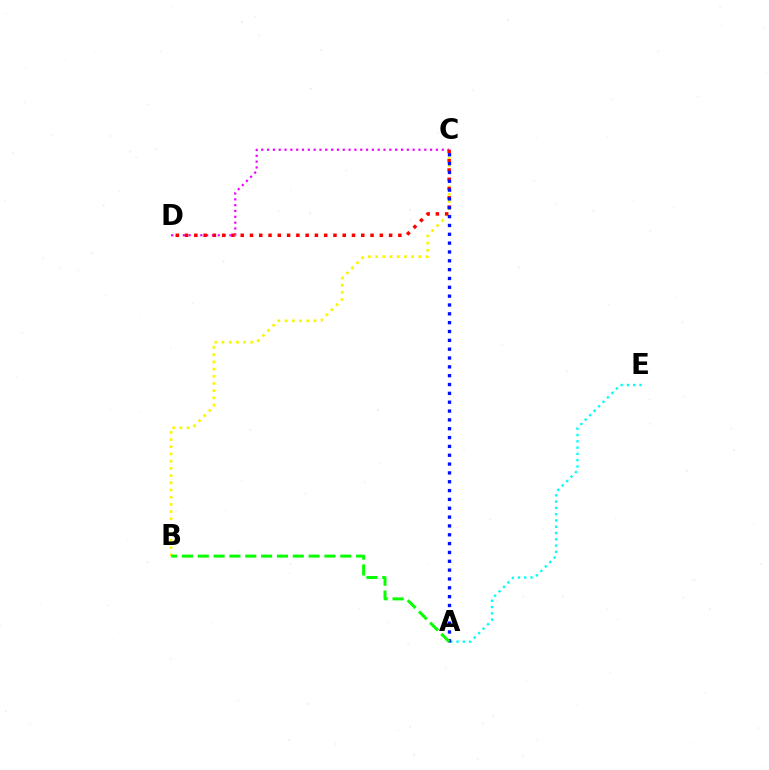{('B', 'C'): [{'color': '#fcf500', 'line_style': 'dotted', 'thickness': 1.96}], ('A', 'E'): [{'color': '#00fff6', 'line_style': 'dotted', 'thickness': 1.71}], ('C', 'D'): [{'color': '#ee00ff', 'line_style': 'dotted', 'thickness': 1.58}, {'color': '#ff0000', 'line_style': 'dotted', 'thickness': 2.52}], ('A', 'C'): [{'color': '#0010ff', 'line_style': 'dotted', 'thickness': 2.4}], ('A', 'B'): [{'color': '#08ff00', 'line_style': 'dashed', 'thickness': 2.15}]}